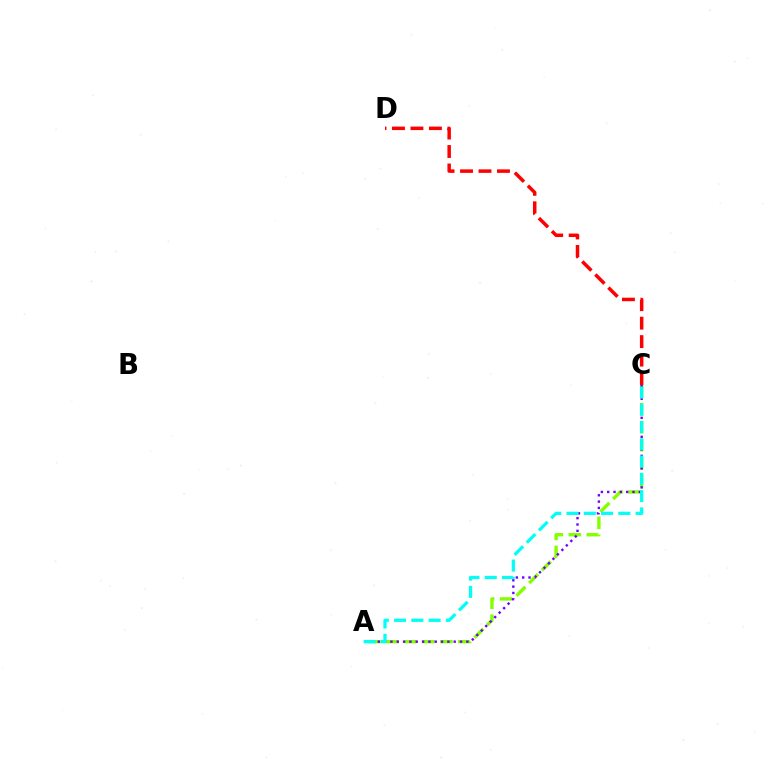{('A', 'C'): [{'color': '#84ff00', 'line_style': 'dashed', 'thickness': 2.44}, {'color': '#7200ff', 'line_style': 'dotted', 'thickness': 1.72}, {'color': '#00fff6', 'line_style': 'dashed', 'thickness': 2.35}], ('C', 'D'): [{'color': '#ff0000', 'line_style': 'dashed', 'thickness': 2.51}]}